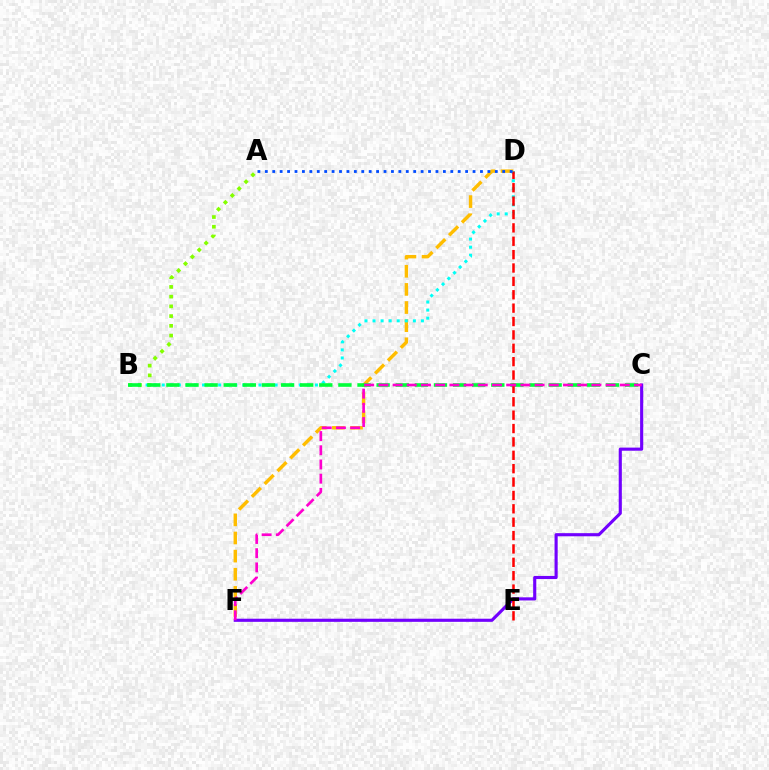{('D', 'F'): [{'color': '#ffbd00', 'line_style': 'dashed', 'thickness': 2.46}], ('B', 'D'): [{'color': '#00fff6', 'line_style': 'dotted', 'thickness': 2.19}], ('C', 'F'): [{'color': '#7200ff', 'line_style': 'solid', 'thickness': 2.25}, {'color': '#ff00cf', 'line_style': 'dashed', 'thickness': 1.93}], ('A', 'B'): [{'color': '#84ff00', 'line_style': 'dotted', 'thickness': 2.64}], ('B', 'C'): [{'color': '#00ff39', 'line_style': 'dashed', 'thickness': 2.6}], ('D', 'E'): [{'color': '#ff0000', 'line_style': 'dashed', 'thickness': 1.82}], ('A', 'D'): [{'color': '#004bff', 'line_style': 'dotted', 'thickness': 2.02}]}